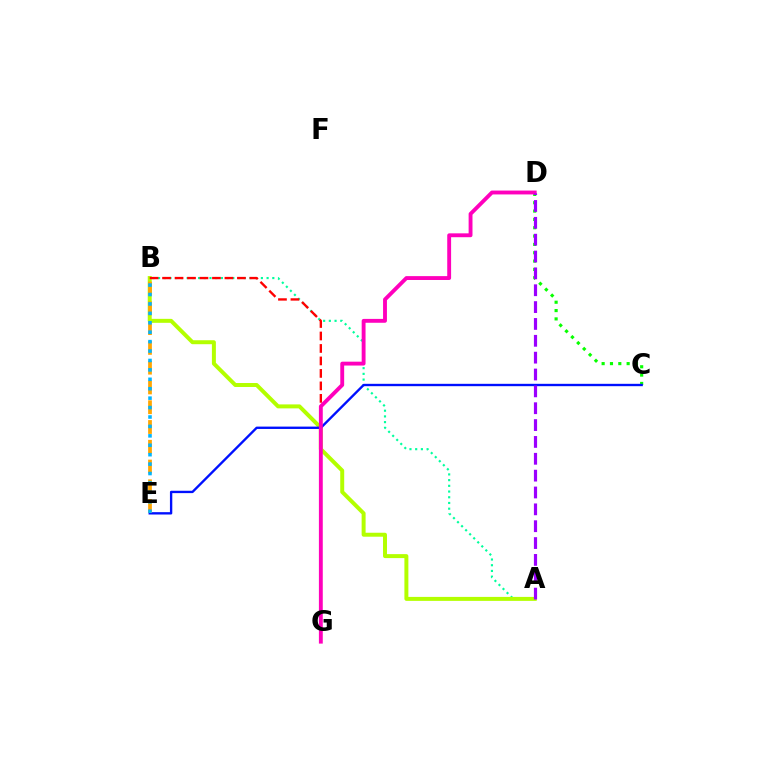{('A', 'B'): [{'color': '#00ff9d', 'line_style': 'dotted', 'thickness': 1.55}, {'color': '#b3ff00', 'line_style': 'solid', 'thickness': 2.86}], ('B', 'G'): [{'color': '#ff0000', 'line_style': 'dashed', 'thickness': 1.69}], ('C', 'D'): [{'color': '#08ff00', 'line_style': 'dotted', 'thickness': 2.26}], ('C', 'E'): [{'color': '#0010ff', 'line_style': 'solid', 'thickness': 1.7}], ('D', 'G'): [{'color': '#ff00bd', 'line_style': 'solid', 'thickness': 2.78}], ('B', 'E'): [{'color': '#ffa500', 'line_style': 'dashed', 'thickness': 2.69}, {'color': '#00b5ff', 'line_style': 'dotted', 'thickness': 2.56}], ('A', 'D'): [{'color': '#9b00ff', 'line_style': 'dashed', 'thickness': 2.29}]}